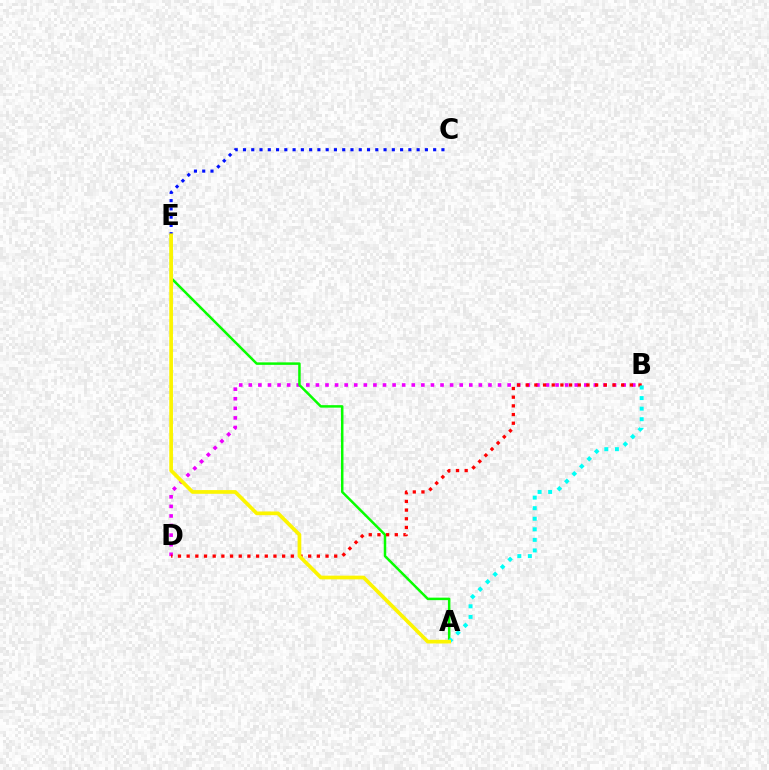{('B', 'D'): [{'color': '#ee00ff', 'line_style': 'dotted', 'thickness': 2.6}, {'color': '#ff0000', 'line_style': 'dotted', 'thickness': 2.36}], ('C', 'E'): [{'color': '#0010ff', 'line_style': 'dotted', 'thickness': 2.25}], ('A', 'E'): [{'color': '#08ff00', 'line_style': 'solid', 'thickness': 1.8}, {'color': '#fcf500', 'line_style': 'solid', 'thickness': 2.66}], ('A', 'B'): [{'color': '#00fff6', 'line_style': 'dotted', 'thickness': 2.87}]}